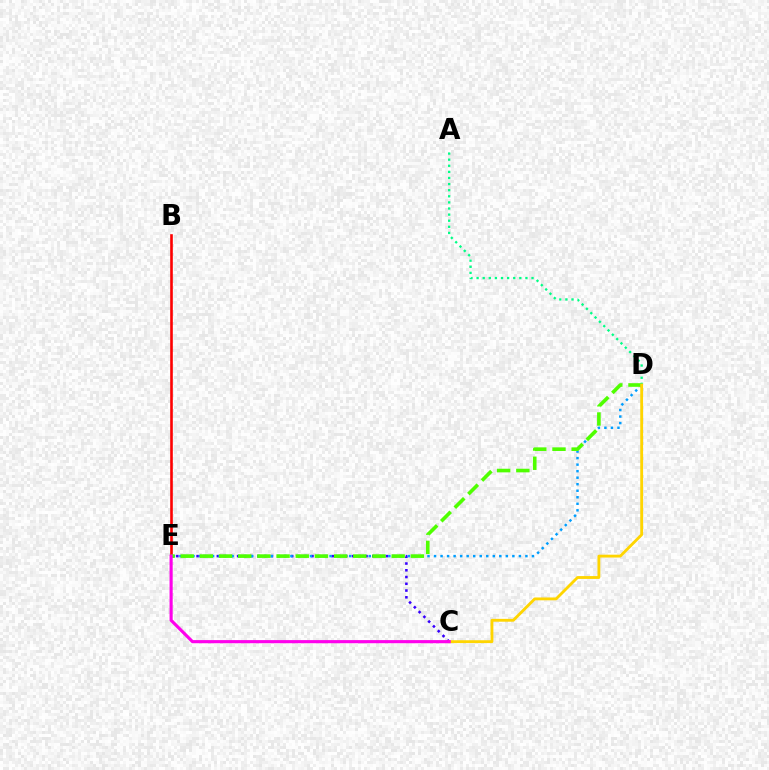{('C', 'E'): [{'color': '#3700ff', 'line_style': 'dotted', 'thickness': 1.84}, {'color': '#ff00ed', 'line_style': 'solid', 'thickness': 2.26}], ('D', 'E'): [{'color': '#009eff', 'line_style': 'dotted', 'thickness': 1.77}, {'color': '#4fff00', 'line_style': 'dashed', 'thickness': 2.61}], ('B', 'E'): [{'color': '#ff0000', 'line_style': 'solid', 'thickness': 1.89}], ('A', 'D'): [{'color': '#00ff86', 'line_style': 'dotted', 'thickness': 1.66}], ('C', 'D'): [{'color': '#ffd500', 'line_style': 'solid', 'thickness': 2.05}]}